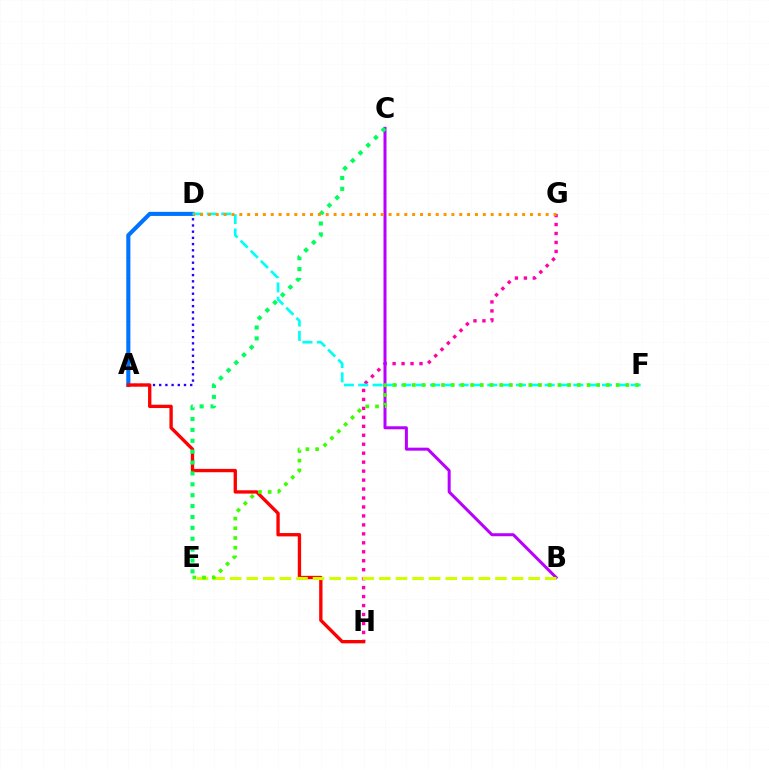{('A', 'D'): [{'color': '#2500ff', 'line_style': 'dotted', 'thickness': 1.69}, {'color': '#0074ff', 'line_style': 'solid', 'thickness': 2.95}], ('G', 'H'): [{'color': '#ff00ac', 'line_style': 'dotted', 'thickness': 2.44}], ('B', 'C'): [{'color': '#b900ff', 'line_style': 'solid', 'thickness': 2.17}], ('D', 'F'): [{'color': '#00fff6', 'line_style': 'dashed', 'thickness': 1.95}], ('A', 'H'): [{'color': '#ff0000', 'line_style': 'solid', 'thickness': 2.4}], ('B', 'E'): [{'color': '#d1ff00', 'line_style': 'dashed', 'thickness': 2.25}], ('C', 'E'): [{'color': '#00ff5c', 'line_style': 'dotted', 'thickness': 2.96}], ('D', 'G'): [{'color': '#ff9400', 'line_style': 'dotted', 'thickness': 2.13}], ('E', 'F'): [{'color': '#3dff00', 'line_style': 'dotted', 'thickness': 2.64}]}